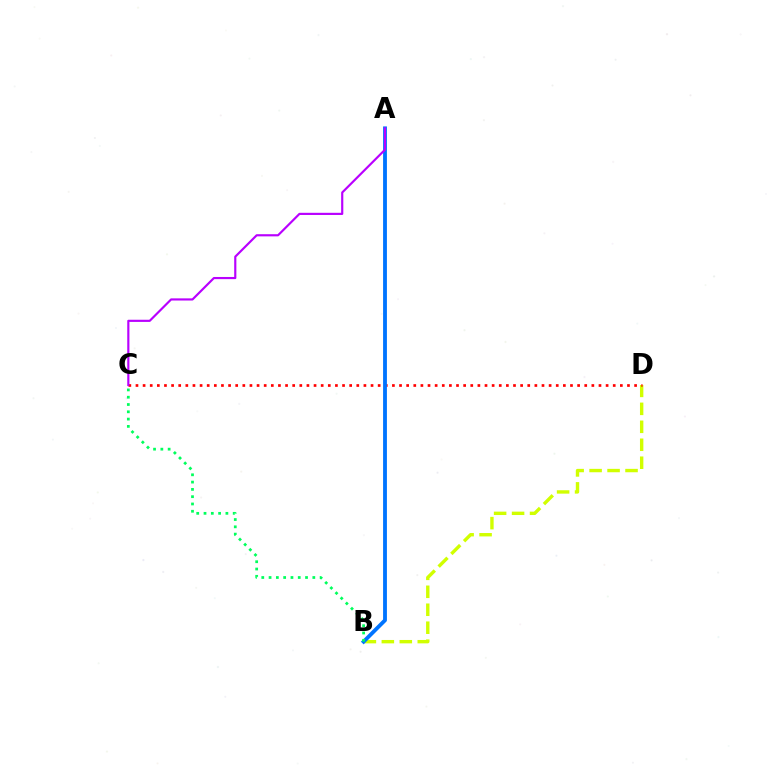{('B', 'D'): [{'color': '#d1ff00', 'line_style': 'dashed', 'thickness': 2.44}], ('C', 'D'): [{'color': '#ff0000', 'line_style': 'dotted', 'thickness': 1.94}], ('A', 'B'): [{'color': '#0074ff', 'line_style': 'solid', 'thickness': 2.76}], ('A', 'C'): [{'color': '#b900ff', 'line_style': 'solid', 'thickness': 1.56}], ('B', 'C'): [{'color': '#00ff5c', 'line_style': 'dotted', 'thickness': 1.98}]}